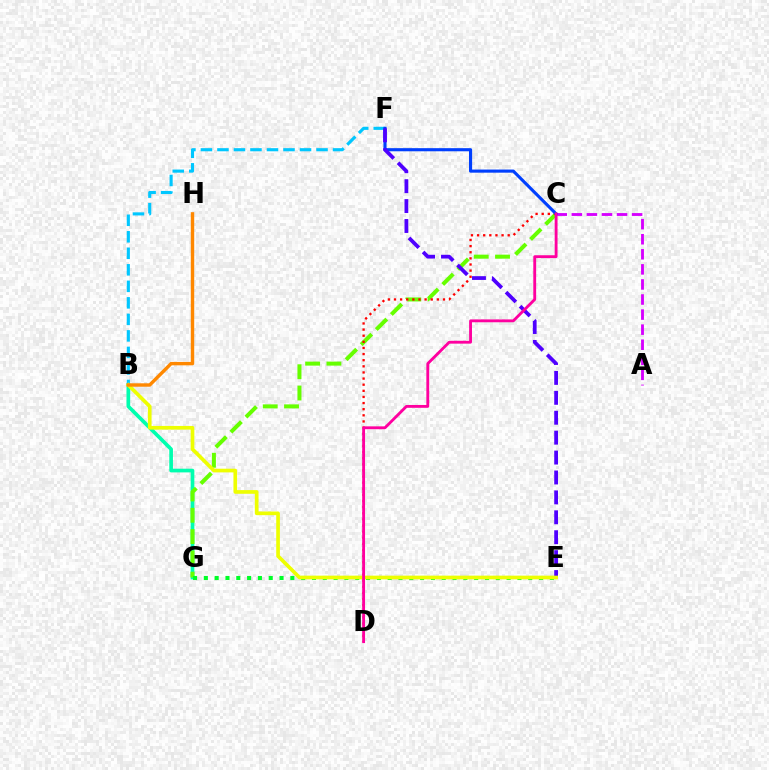{('B', 'F'): [{'color': '#00c7ff', 'line_style': 'dashed', 'thickness': 2.24}], ('B', 'G'): [{'color': '#00ffaf', 'line_style': 'solid', 'thickness': 2.65}], ('C', 'G'): [{'color': '#66ff00', 'line_style': 'dashed', 'thickness': 2.89}], ('C', 'D'): [{'color': '#ff0000', 'line_style': 'dotted', 'thickness': 1.66}, {'color': '#ff00a0', 'line_style': 'solid', 'thickness': 2.05}], ('A', 'C'): [{'color': '#d600ff', 'line_style': 'dashed', 'thickness': 2.05}], ('C', 'F'): [{'color': '#003fff', 'line_style': 'solid', 'thickness': 2.25}], ('E', 'G'): [{'color': '#00ff27', 'line_style': 'dotted', 'thickness': 2.94}], ('E', 'F'): [{'color': '#4f00ff', 'line_style': 'dashed', 'thickness': 2.71}], ('B', 'E'): [{'color': '#eeff00', 'line_style': 'solid', 'thickness': 2.65}], ('B', 'H'): [{'color': '#ff8800', 'line_style': 'solid', 'thickness': 2.46}]}